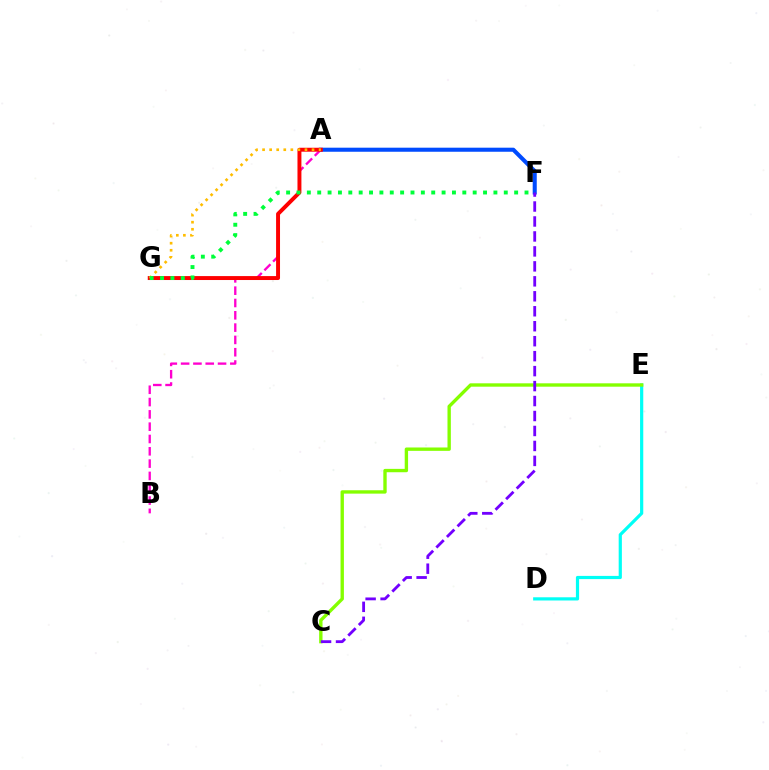{('A', 'F'): [{'color': '#004bff', 'line_style': 'solid', 'thickness': 2.92}], ('A', 'B'): [{'color': '#ff00cf', 'line_style': 'dashed', 'thickness': 1.67}], ('A', 'G'): [{'color': '#ff0000', 'line_style': 'solid', 'thickness': 2.84}, {'color': '#ffbd00', 'line_style': 'dotted', 'thickness': 1.92}], ('D', 'E'): [{'color': '#00fff6', 'line_style': 'solid', 'thickness': 2.3}], ('C', 'E'): [{'color': '#84ff00', 'line_style': 'solid', 'thickness': 2.42}], ('F', 'G'): [{'color': '#00ff39', 'line_style': 'dotted', 'thickness': 2.82}], ('C', 'F'): [{'color': '#7200ff', 'line_style': 'dashed', 'thickness': 2.03}]}